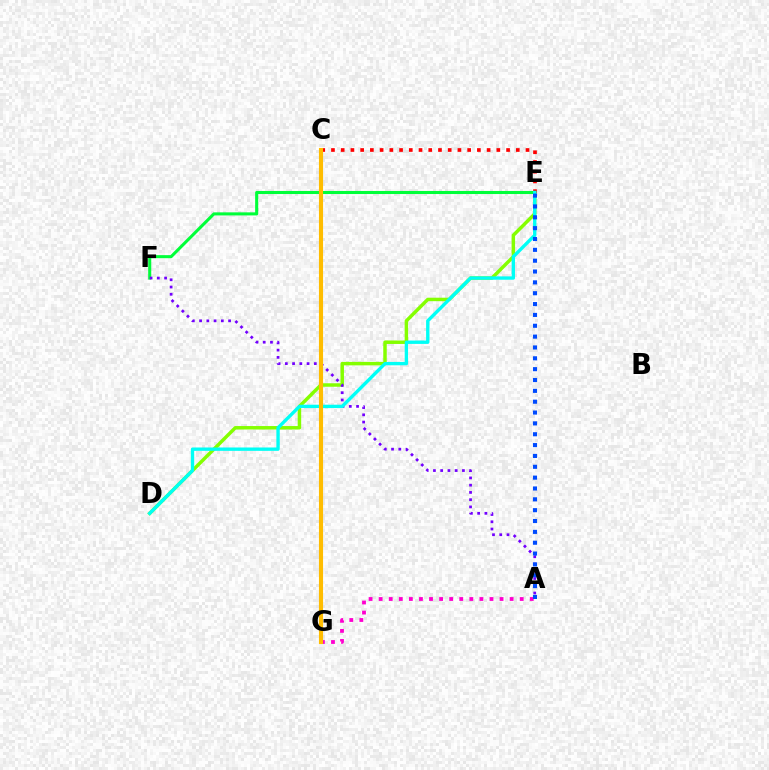{('D', 'E'): [{'color': '#84ff00', 'line_style': 'solid', 'thickness': 2.5}, {'color': '#00fff6', 'line_style': 'solid', 'thickness': 2.42}], ('A', 'G'): [{'color': '#ff00cf', 'line_style': 'dotted', 'thickness': 2.74}], ('C', 'E'): [{'color': '#ff0000', 'line_style': 'dotted', 'thickness': 2.64}], ('E', 'F'): [{'color': '#00ff39', 'line_style': 'solid', 'thickness': 2.21}], ('A', 'F'): [{'color': '#7200ff', 'line_style': 'dotted', 'thickness': 1.97}], ('C', 'G'): [{'color': '#ffbd00', 'line_style': 'solid', 'thickness': 2.96}], ('A', 'E'): [{'color': '#004bff', 'line_style': 'dotted', 'thickness': 2.95}]}